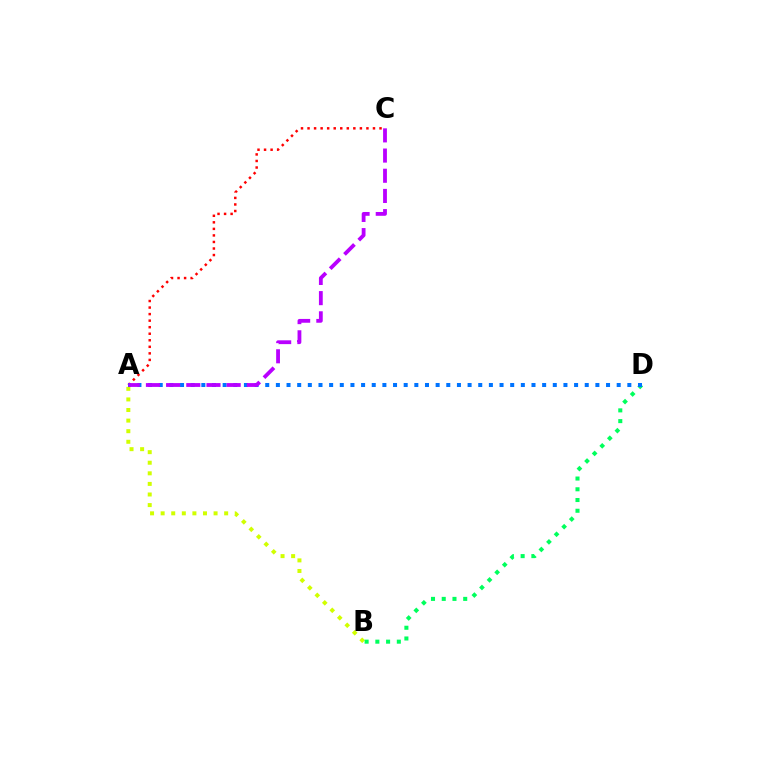{('A', 'B'): [{'color': '#d1ff00', 'line_style': 'dotted', 'thickness': 2.88}], ('B', 'D'): [{'color': '#00ff5c', 'line_style': 'dotted', 'thickness': 2.92}], ('A', 'C'): [{'color': '#ff0000', 'line_style': 'dotted', 'thickness': 1.78}, {'color': '#b900ff', 'line_style': 'dashed', 'thickness': 2.74}], ('A', 'D'): [{'color': '#0074ff', 'line_style': 'dotted', 'thickness': 2.89}]}